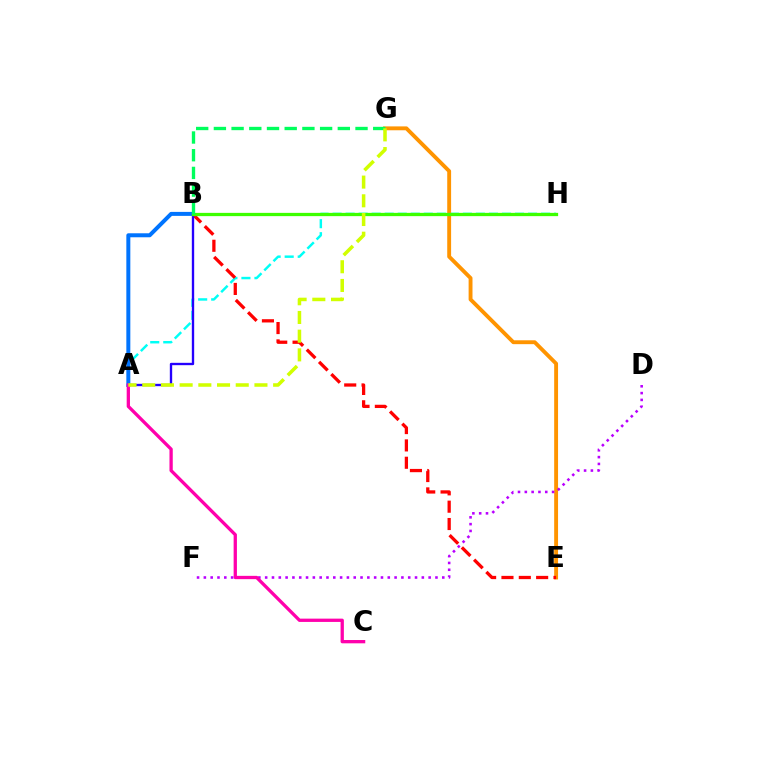{('A', 'H'): [{'color': '#00fff6', 'line_style': 'dashed', 'thickness': 1.77}], ('E', 'G'): [{'color': '#ff9400', 'line_style': 'solid', 'thickness': 2.79}], ('B', 'E'): [{'color': '#ff0000', 'line_style': 'dashed', 'thickness': 2.36}], ('A', 'B'): [{'color': '#2500ff', 'line_style': 'solid', 'thickness': 1.69}, {'color': '#0074ff', 'line_style': 'solid', 'thickness': 2.87}], ('D', 'F'): [{'color': '#b900ff', 'line_style': 'dotted', 'thickness': 1.85}], ('B', 'H'): [{'color': '#3dff00', 'line_style': 'solid', 'thickness': 2.35}], ('A', 'C'): [{'color': '#ff00ac', 'line_style': 'solid', 'thickness': 2.37}], ('B', 'G'): [{'color': '#00ff5c', 'line_style': 'dashed', 'thickness': 2.4}], ('A', 'G'): [{'color': '#d1ff00', 'line_style': 'dashed', 'thickness': 2.54}]}